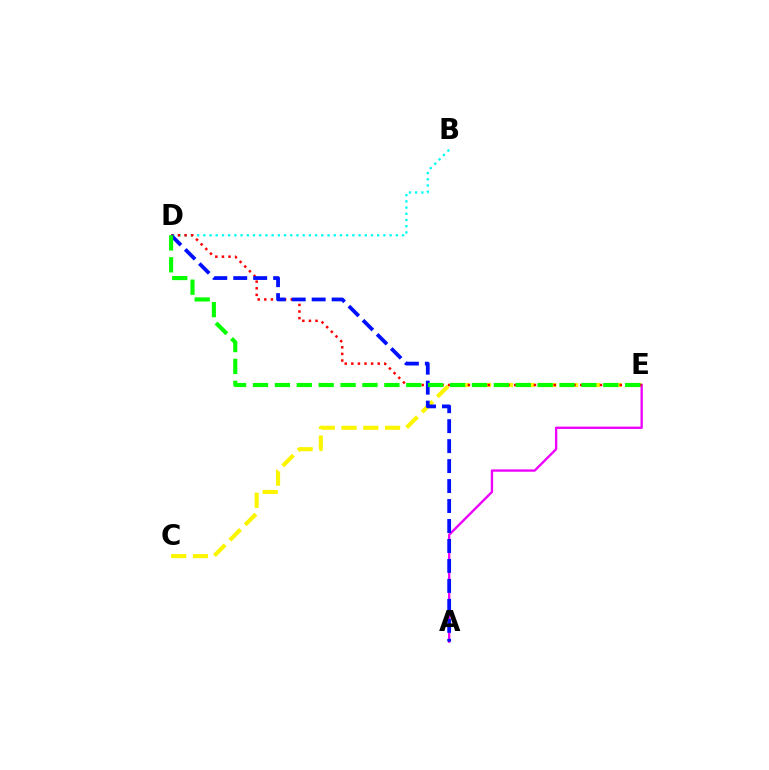{('C', 'E'): [{'color': '#fcf500', 'line_style': 'dashed', 'thickness': 2.96}], ('B', 'D'): [{'color': '#00fff6', 'line_style': 'dotted', 'thickness': 1.69}], ('A', 'E'): [{'color': '#ee00ff', 'line_style': 'solid', 'thickness': 1.69}], ('D', 'E'): [{'color': '#ff0000', 'line_style': 'dotted', 'thickness': 1.79}, {'color': '#08ff00', 'line_style': 'dashed', 'thickness': 2.97}], ('A', 'D'): [{'color': '#0010ff', 'line_style': 'dashed', 'thickness': 2.71}]}